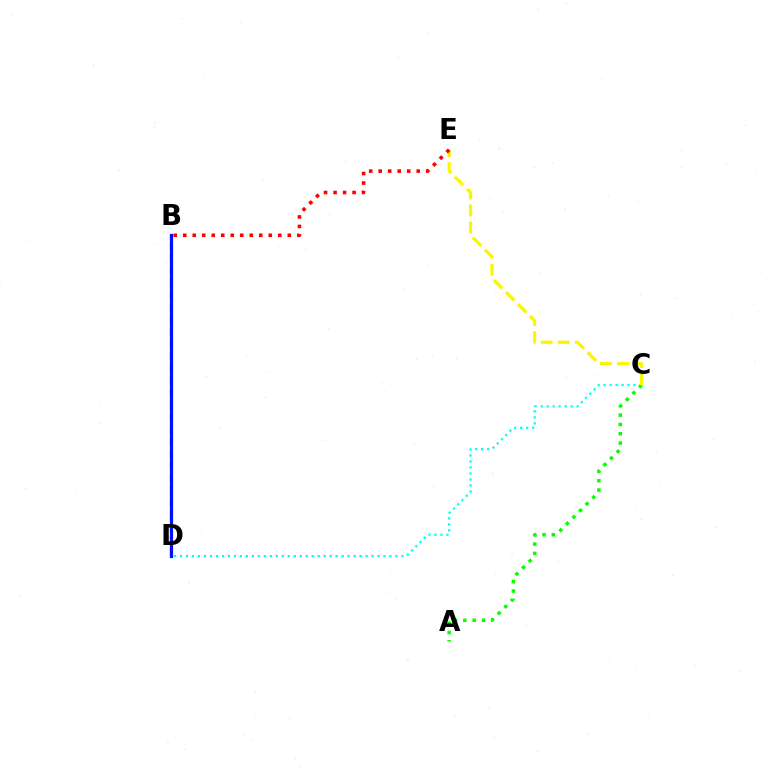{('A', 'C'): [{'color': '#08ff00', 'line_style': 'dotted', 'thickness': 2.53}], ('C', 'D'): [{'color': '#00fff6', 'line_style': 'dotted', 'thickness': 1.63}], ('B', 'D'): [{'color': '#ee00ff', 'line_style': 'dashed', 'thickness': 1.66}, {'color': '#0010ff', 'line_style': 'solid', 'thickness': 2.29}], ('C', 'E'): [{'color': '#fcf500', 'line_style': 'dashed', 'thickness': 2.31}], ('B', 'E'): [{'color': '#ff0000', 'line_style': 'dotted', 'thickness': 2.58}]}